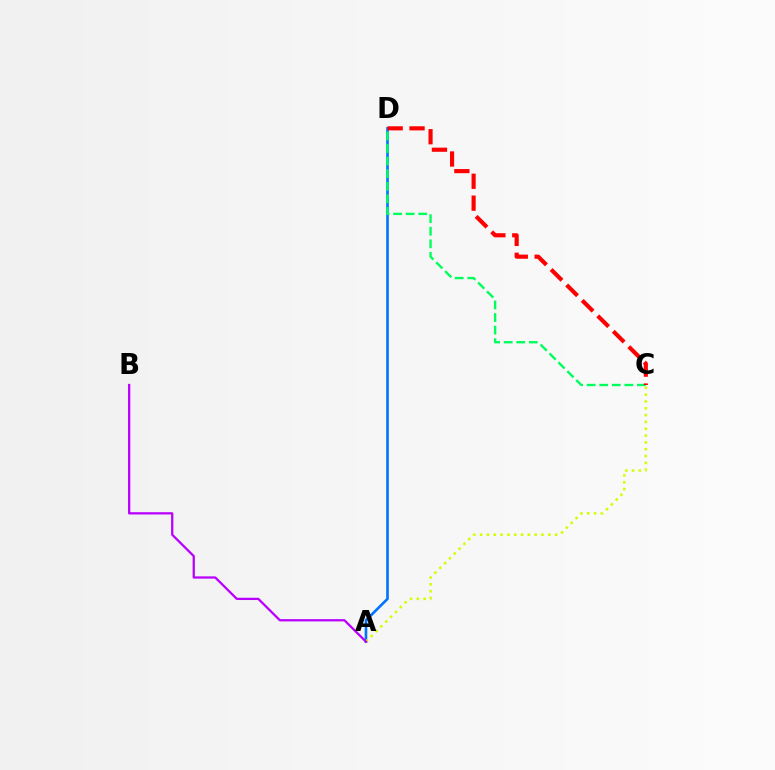{('A', 'D'): [{'color': '#0074ff', 'line_style': 'solid', 'thickness': 1.89}], ('C', 'D'): [{'color': '#00ff5c', 'line_style': 'dashed', 'thickness': 1.71}, {'color': '#ff0000', 'line_style': 'dashed', 'thickness': 2.98}], ('A', 'C'): [{'color': '#d1ff00', 'line_style': 'dotted', 'thickness': 1.85}], ('A', 'B'): [{'color': '#b900ff', 'line_style': 'solid', 'thickness': 1.63}]}